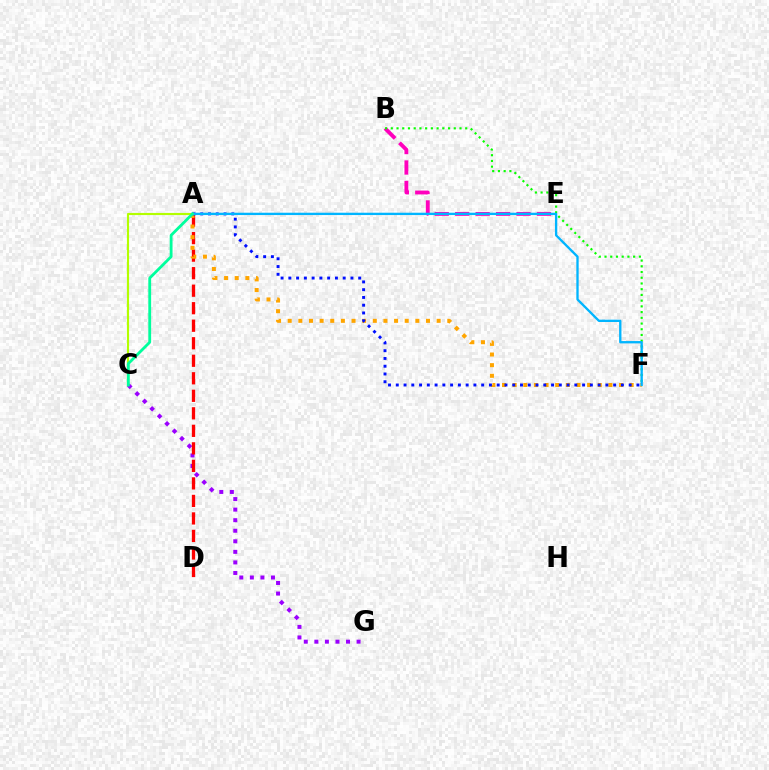{('B', 'E'): [{'color': '#ff00bd', 'line_style': 'dashed', 'thickness': 2.78}], ('C', 'G'): [{'color': '#9b00ff', 'line_style': 'dotted', 'thickness': 2.87}], ('B', 'F'): [{'color': '#08ff00', 'line_style': 'dotted', 'thickness': 1.56}], ('A', 'D'): [{'color': '#ff0000', 'line_style': 'dashed', 'thickness': 2.38}], ('A', 'C'): [{'color': '#b3ff00', 'line_style': 'solid', 'thickness': 1.54}, {'color': '#00ff9d', 'line_style': 'solid', 'thickness': 2.03}], ('A', 'F'): [{'color': '#ffa500', 'line_style': 'dotted', 'thickness': 2.89}, {'color': '#0010ff', 'line_style': 'dotted', 'thickness': 2.11}, {'color': '#00b5ff', 'line_style': 'solid', 'thickness': 1.68}]}